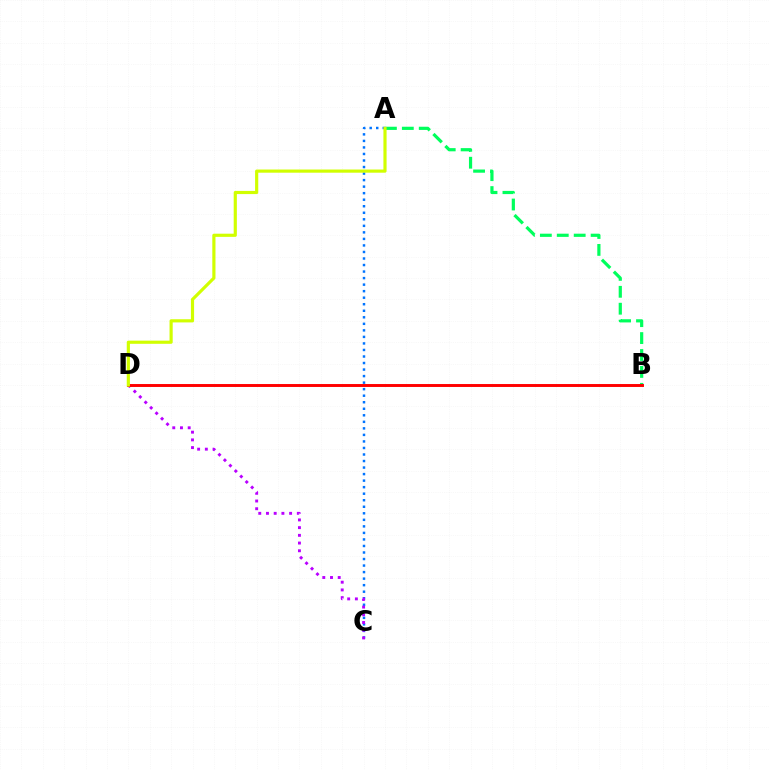{('A', 'C'): [{'color': '#0074ff', 'line_style': 'dotted', 'thickness': 1.78}], ('A', 'B'): [{'color': '#00ff5c', 'line_style': 'dashed', 'thickness': 2.3}], ('C', 'D'): [{'color': '#b900ff', 'line_style': 'dotted', 'thickness': 2.1}], ('B', 'D'): [{'color': '#ff0000', 'line_style': 'solid', 'thickness': 2.11}], ('A', 'D'): [{'color': '#d1ff00', 'line_style': 'solid', 'thickness': 2.28}]}